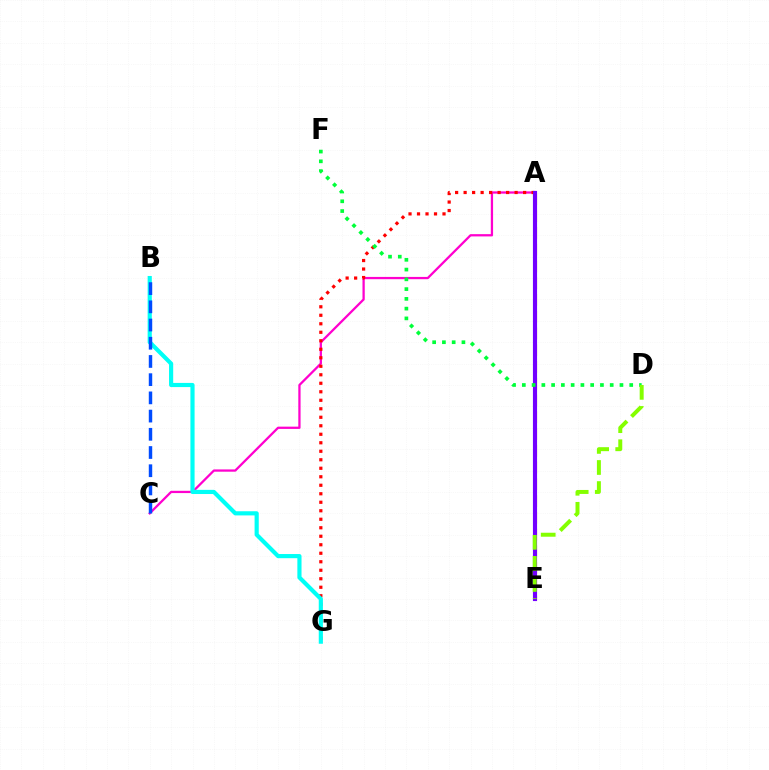{('A', 'E'): [{'color': '#ffbd00', 'line_style': 'dashed', 'thickness': 2.28}, {'color': '#7200ff', 'line_style': 'solid', 'thickness': 2.98}], ('A', 'C'): [{'color': '#ff00cf', 'line_style': 'solid', 'thickness': 1.63}], ('A', 'G'): [{'color': '#ff0000', 'line_style': 'dotted', 'thickness': 2.31}], ('D', 'F'): [{'color': '#00ff39', 'line_style': 'dotted', 'thickness': 2.65}], ('B', 'G'): [{'color': '#00fff6', 'line_style': 'solid', 'thickness': 3.0}], ('D', 'E'): [{'color': '#84ff00', 'line_style': 'dashed', 'thickness': 2.86}], ('B', 'C'): [{'color': '#004bff', 'line_style': 'dashed', 'thickness': 2.47}]}